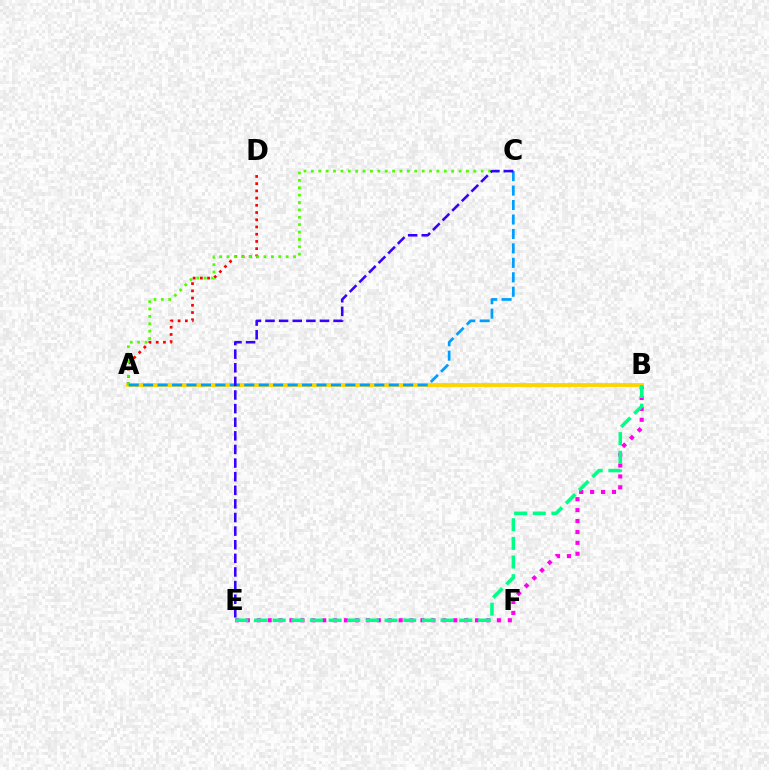{('A', 'D'): [{'color': '#ff0000', 'line_style': 'dotted', 'thickness': 1.96}], ('B', 'E'): [{'color': '#ff00ed', 'line_style': 'dotted', 'thickness': 2.97}, {'color': '#00ff86', 'line_style': 'dashed', 'thickness': 2.54}], ('A', 'B'): [{'color': '#ffd500', 'line_style': 'solid', 'thickness': 2.79}], ('A', 'C'): [{'color': '#4fff00', 'line_style': 'dotted', 'thickness': 2.01}, {'color': '#009eff', 'line_style': 'dashed', 'thickness': 1.96}], ('C', 'E'): [{'color': '#3700ff', 'line_style': 'dashed', 'thickness': 1.85}]}